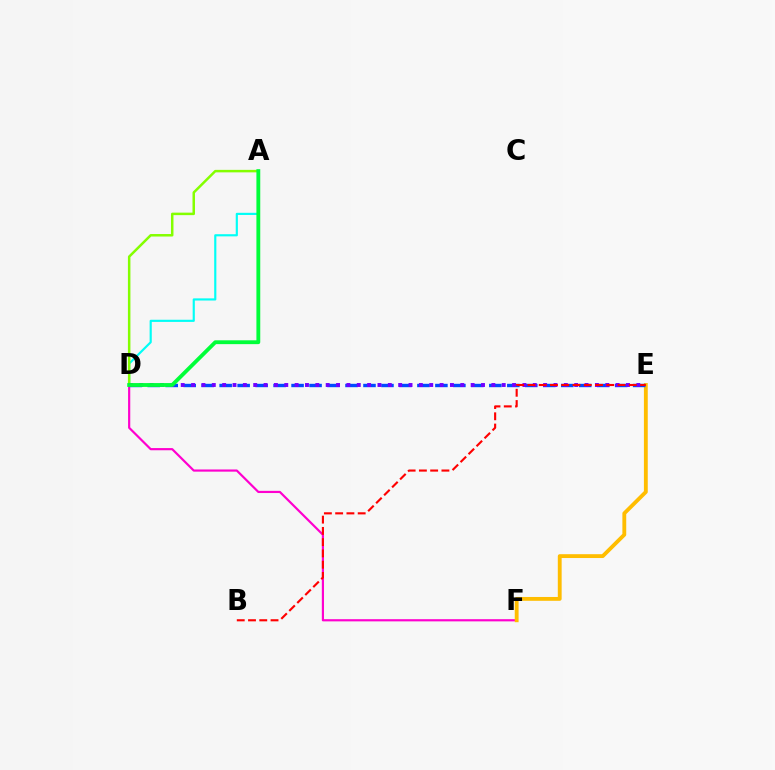{('A', 'D'): [{'color': '#00fff6', 'line_style': 'solid', 'thickness': 1.55}, {'color': '#84ff00', 'line_style': 'solid', 'thickness': 1.8}, {'color': '#00ff39', 'line_style': 'solid', 'thickness': 2.76}], ('D', 'F'): [{'color': '#ff00cf', 'line_style': 'solid', 'thickness': 1.57}], ('E', 'F'): [{'color': '#ffbd00', 'line_style': 'solid', 'thickness': 2.77}], ('D', 'E'): [{'color': '#004bff', 'line_style': 'dashed', 'thickness': 2.44}, {'color': '#7200ff', 'line_style': 'dotted', 'thickness': 2.81}], ('B', 'E'): [{'color': '#ff0000', 'line_style': 'dashed', 'thickness': 1.53}]}